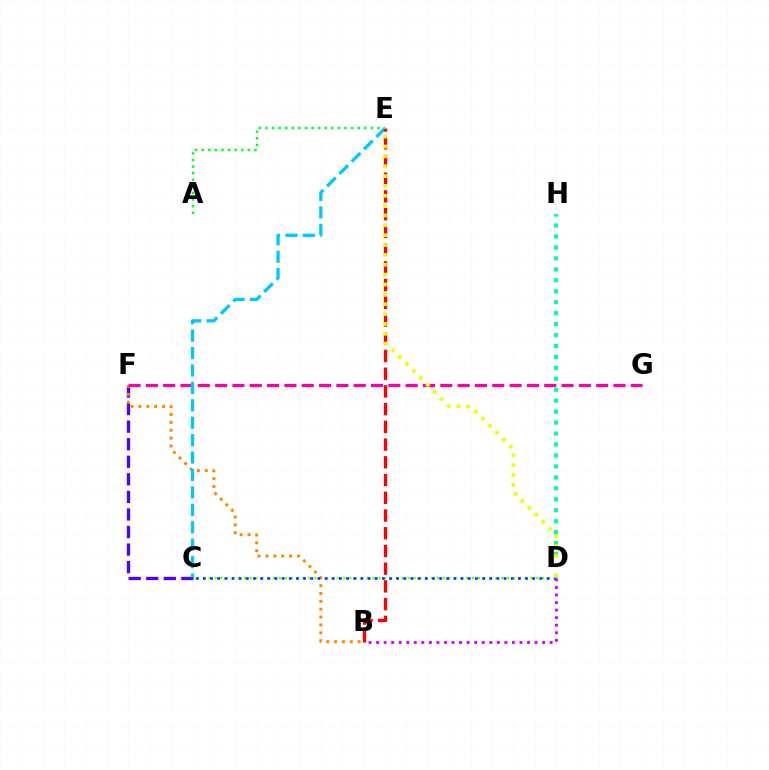{('C', 'D'): [{'color': '#66ff00', 'line_style': 'dotted', 'thickness': 1.59}, {'color': '#003fff', 'line_style': 'dotted', 'thickness': 1.95}], ('C', 'F'): [{'color': '#4f00ff', 'line_style': 'dashed', 'thickness': 2.39}], ('B', 'F'): [{'color': '#ff8800', 'line_style': 'dotted', 'thickness': 2.14}], ('F', 'G'): [{'color': '#ff00a0', 'line_style': 'dashed', 'thickness': 2.35}], ('D', 'H'): [{'color': '#00ffaf', 'line_style': 'dotted', 'thickness': 2.98}], ('C', 'E'): [{'color': '#00c7ff', 'line_style': 'dashed', 'thickness': 2.37}], ('B', 'D'): [{'color': '#d600ff', 'line_style': 'dotted', 'thickness': 2.05}], ('B', 'E'): [{'color': '#ff0000', 'line_style': 'dashed', 'thickness': 2.41}], ('D', 'E'): [{'color': '#eeff00', 'line_style': 'dotted', 'thickness': 2.68}], ('A', 'E'): [{'color': '#00ff27', 'line_style': 'dotted', 'thickness': 1.79}]}